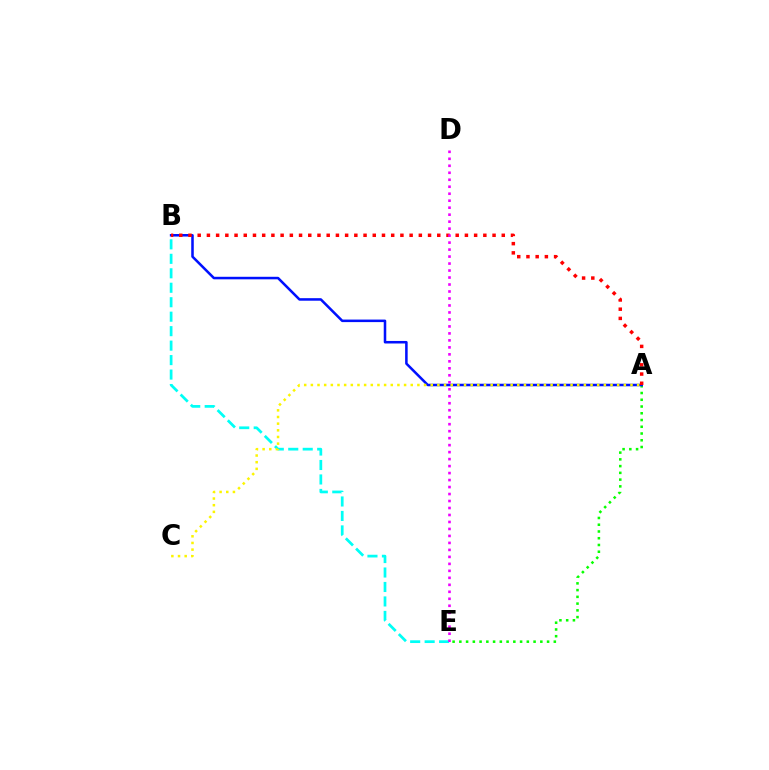{('A', 'E'): [{'color': '#08ff00', 'line_style': 'dotted', 'thickness': 1.83}], ('A', 'B'): [{'color': '#0010ff', 'line_style': 'solid', 'thickness': 1.83}, {'color': '#ff0000', 'line_style': 'dotted', 'thickness': 2.5}], ('B', 'E'): [{'color': '#00fff6', 'line_style': 'dashed', 'thickness': 1.97}], ('A', 'C'): [{'color': '#fcf500', 'line_style': 'dotted', 'thickness': 1.81}], ('D', 'E'): [{'color': '#ee00ff', 'line_style': 'dotted', 'thickness': 1.9}]}